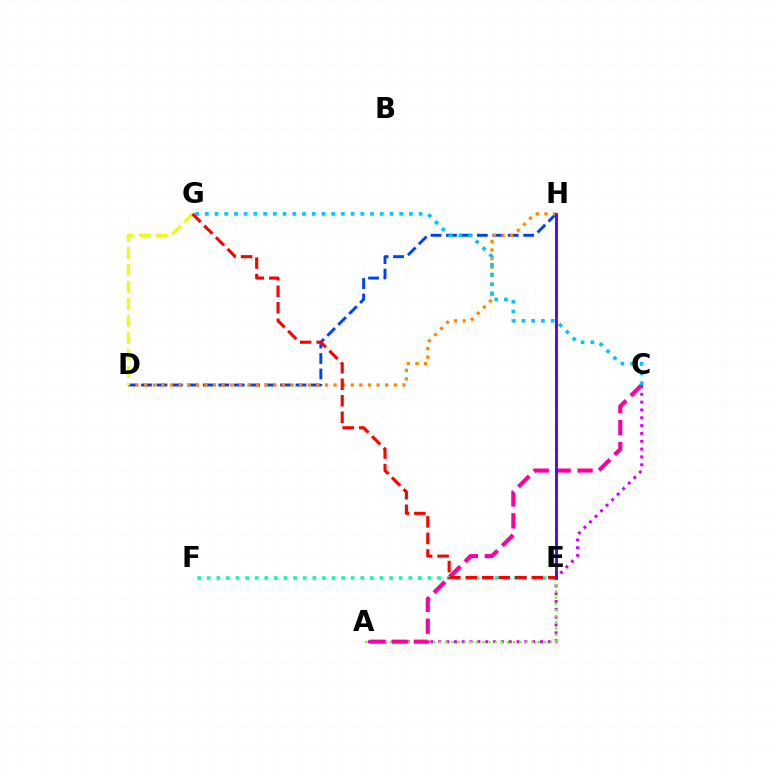{('D', 'H'): [{'color': '#003fff', 'line_style': 'dashed', 'thickness': 2.1}, {'color': '#ff8800', 'line_style': 'dotted', 'thickness': 2.34}], ('A', 'C'): [{'color': '#d600ff', 'line_style': 'dotted', 'thickness': 2.13}, {'color': '#ff00a0', 'line_style': 'dashed', 'thickness': 2.97}], ('D', 'G'): [{'color': '#eeff00', 'line_style': 'dashed', 'thickness': 2.3}], ('A', 'E'): [{'color': '#66ff00', 'line_style': 'dotted', 'thickness': 1.67}], ('E', 'H'): [{'color': '#00ff27', 'line_style': 'dashed', 'thickness': 1.53}, {'color': '#4f00ff', 'line_style': 'solid', 'thickness': 2.02}], ('C', 'G'): [{'color': '#00c7ff', 'line_style': 'dotted', 'thickness': 2.64}], ('E', 'F'): [{'color': '#00ffaf', 'line_style': 'dotted', 'thickness': 2.61}], ('E', 'G'): [{'color': '#ff0000', 'line_style': 'dashed', 'thickness': 2.24}]}